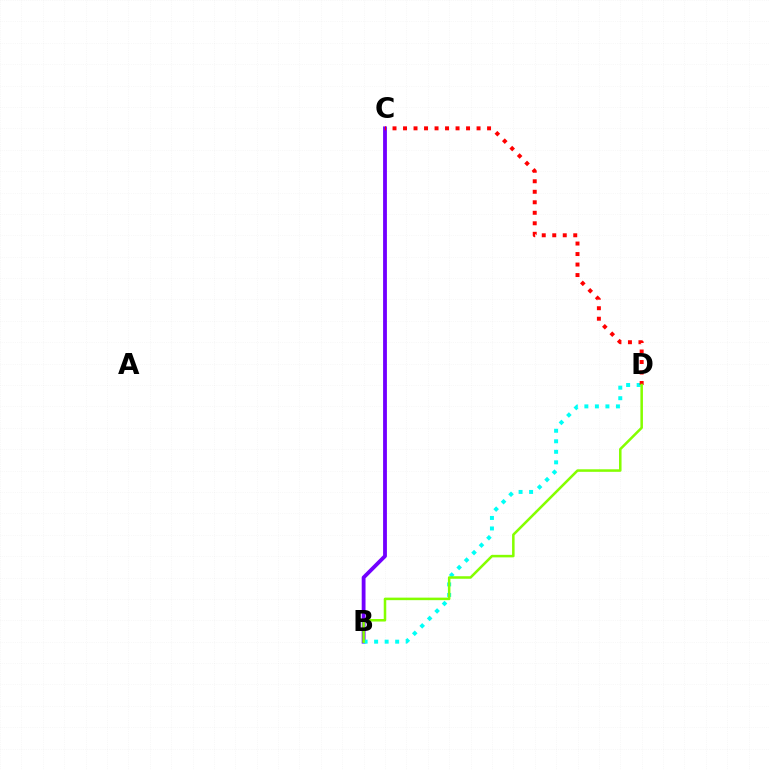{('B', 'C'): [{'color': '#7200ff', 'line_style': 'solid', 'thickness': 2.75}], ('B', 'D'): [{'color': '#00fff6', 'line_style': 'dotted', 'thickness': 2.86}, {'color': '#84ff00', 'line_style': 'solid', 'thickness': 1.82}], ('C', 'D'): [{'color': '#ff0000', 'line_style': 'dotted', 'thickness': 2.85}]}